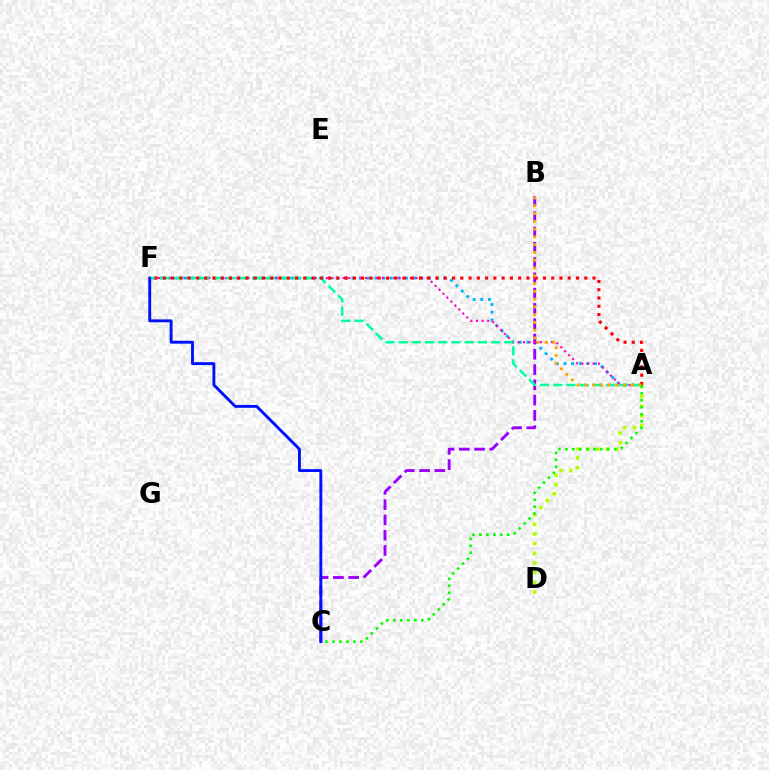{('A', 'F'): [{'color': '#00b5ff', 'line_style': 'dotted', 'thickness': 2.08}, {'color': '#ff00bd', 'line_style': 'dotted', 'thickness': 1.52}, {'color': '#00ff9d', 'line_style': 'dashed', 'thickness': 1.79}, {'color': '#ff0000', 'line_style': 'dotted', 'thickness': 2.25}], ('B', 'C'): [{'color': '#9b00ff', 'line_style': 'dashed', 'thickness': 2.08}], ('C', 'F'): [{'color': '#0010ff', 'line_style': 'solid', 'thickness': 2.08}], ('A', 'D'): [{'color': '#b3ff00', 'line_style': 'dotted', 'thickness': 2.63}], ('A', 'B'): [{'color': '#ffa500', 'line_style': 'dotted', 'thickness': 2.11}], ('A', 'C'): [{'color': '#08ff00', 'line_style': 'dotted', 'thickness': 1.9}]}